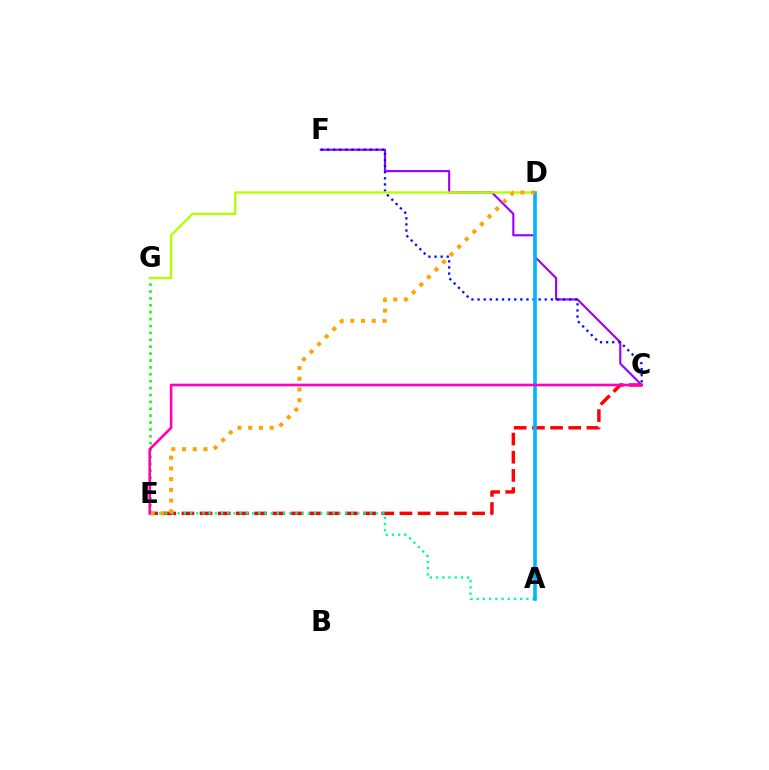{('E', 'G'): [{'color': '#08ff00', 'line_style': 'dotted', 'thickness': 1.87}], ('C', 'F'): [{'color': '#9b00ff', 'line_style': 'solid', 'thickness': 1.54}, {'color': '#0010ff', 'line_style': 'dotted', 'thickness': 1.66}], ('C', 'E'): [{'color': '#ff0000', 'line_style': 'dashed', 'thickness': 2.47}, {'color': '#ff00bd', 'line_style': 'solid', 'thickness': 1.9}], ('A', 'E'): [{'color': '#00ff9d', 'line_style': 'dotted', 'thickness': 1.69}], ('D', 'G'): [{'color': '#b3ff00', 'line_style': 'solid', 'thickness': 1.69}], ('A', 'D'): [{'color': '#00b5ff', 'line_style': 'solid', 'thickness': 2.6}], ('D', 'E'): [{'color': '#ffa500', 'line_style': 'dotted', 'thickness': 2.91}]}